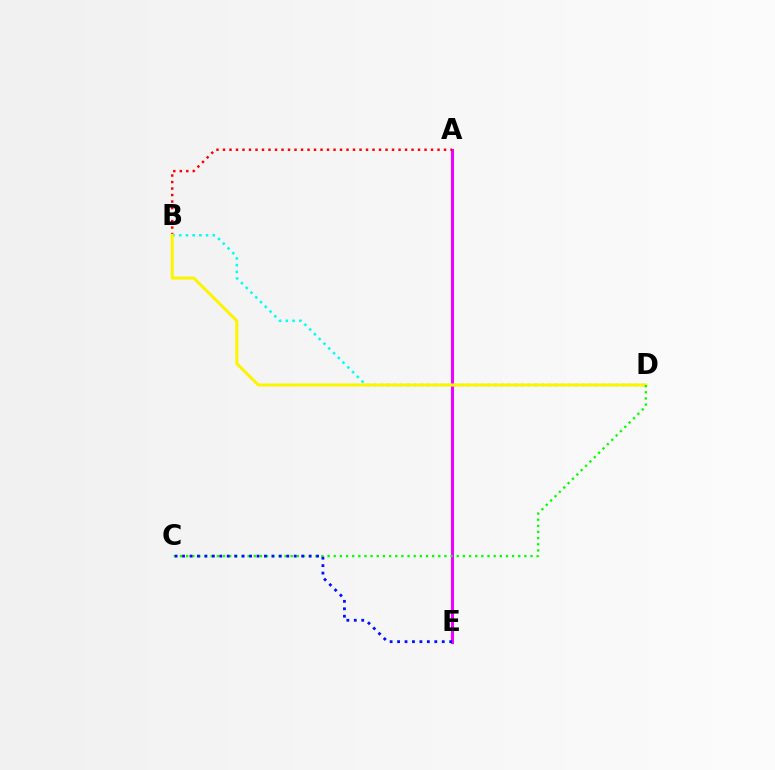{('A', 'E'): [{'color': '#ee00ff', 'line_style': 'solid', 'thickness': 2.2}], ('B', 'D'): [{'color': '#00fff6', 'line_style': 'dotted', 'thickness': 1.83}, {'color': '#fcf500', 'line_style': 'solid', 'thickness': 2.19}], ('A', 'B'): [{'color': '#ff0000', 'line_style': 'dotted', 'thickness': 1.77}], ('C', 'D'): [{'color': '#08ff00', 'line_style': 'dotted', 'thickness': 1.67}], ('C', 'E'): [{'color': '#0010ff', 'line_style': 'dotted', 'thickness': 2.02}]}